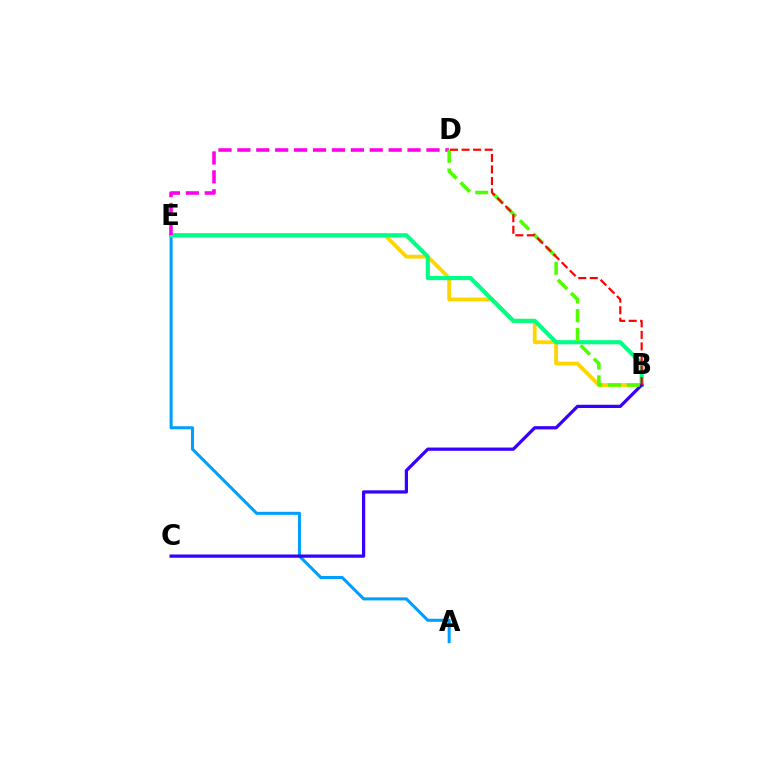{('A', 'E'): [{'color': '#009eff', 'line_style': 'solid', 'thickness': 2.19}], ('B', 'E'): [{'color': '#ffd500', 'line_style': 'solid', 'thickness': 2.75}, {'color': '#00ff86', 'line_style': 'solid', 'thickness': 2.98}], ('B', 'C'): [{'color': '#3700ff', 'line_style': 'solid', 'thickness': 2.34}], ('D', 'E'): [{'color': '#ff00ed', 'line_style': 'dashed', 'thickness': 2.57}], ('B', 'D'): [{'color': '#4fff00', 'line_style': 'dashed', 'thickness': 2.55}, {'color': '#ff0000', 'line_style': 'dashed', 'thickness': 1.57}]}